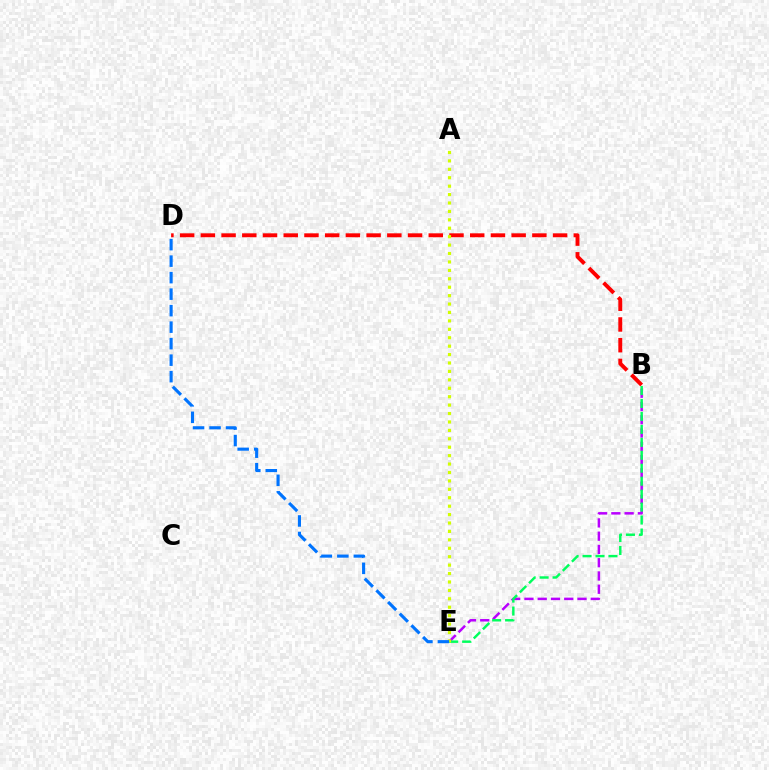{('B', 'D'): [{'color': '#ff0000', 'line_style': 'dashed', 'thickness': 2.81}], ('B', 'E'): [{'color': '#b900ff', 'line_style': 'dashed', 'thickness': 1.8}, {'color': '#00ff5c', 'line_style': 'dashed', 'thickness': 1.76}], ('A', 'E'): [{'color': '#d1ff00', 'line_style': 'dotted', 'thickness': 2.29}], ('D', 'E'): [{'color': '#0074ff', 'line_style': 'dashed', 'thickness': 2.24}]}